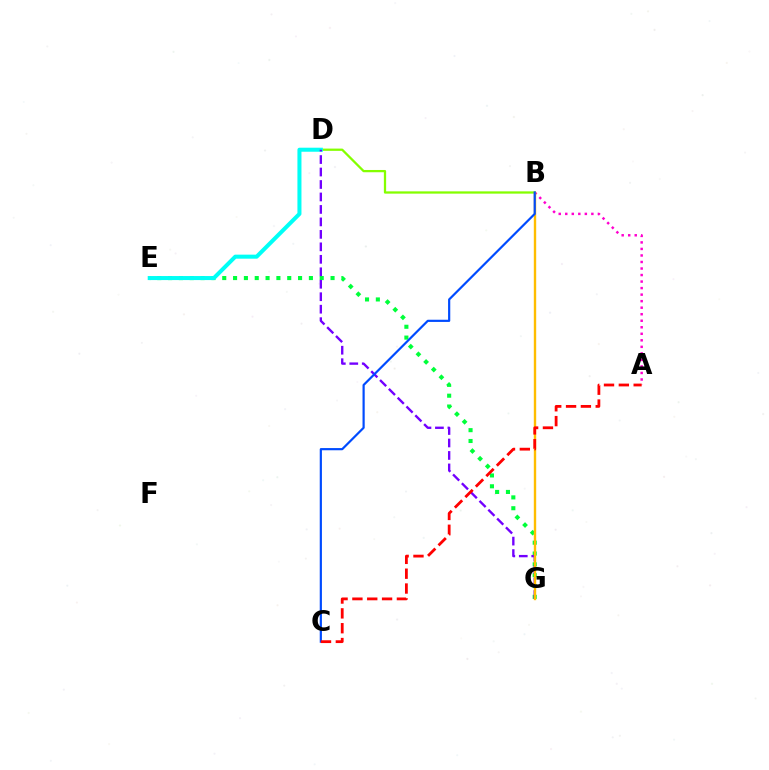{('E', 'G'): [{'color': '#00ff39', 'line_style': 'dotted', 'thickness': 2.94}], ('A', 'B'): [{'color': '#ff00cf', 'line_style': 'dotted', 'thickness': 1.77}], ('B', 'D'): [{'color': '#84ff00', 'line_style': 'solid', 'thickness': 1.63}], ('D', 'E'): [{'color': '#00fff6', 'line_style': 'solid', 'thickness': 2.9}], ('D', 'G'): [{'color': '#7200ff', 'line_style': 'dashed', 'thickness': 1.69}], ('B', 'G'): [{'color': '#ffbd00', 'line_style': 'solid', 'thickness': 1.72}], ('B', 'C'): [{'color': '#004bff', 'line_style': 'solid', 'thickness': 1.58}], ('A', 'C'): [{'color': '#ff0000', 'line_style': 'dashed', 'thickness': 2.02}]}